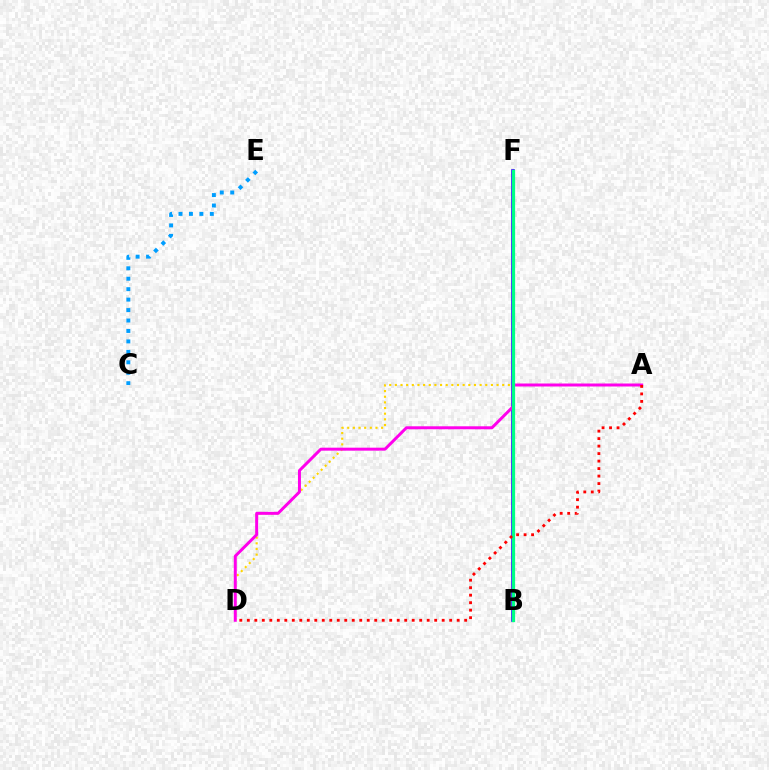{('A', 'D'): [{'color': '#ffd500', 'line_style': 'dotted', 'thickness': 1.54}, {'color': '#ff00ed', 'line_style': 'solid', 'thickness': 2.14}, {'color': '#ff0000', 'line_style': 'dotted', 'thickness': 2.04}], ('B', 'F'): [{'color': '#4fff00', 'line_style': 'dashed', 'thickness': 2.14}, {'color': '#3700ff', 'line_style': 'solid', 'thickness': 2.59}, {'color': '#00ff86', 'line_style': 'solid', 'thickness': 2.34}], ('C', 'E'): [{'color': '#009eff', 'line_style': 'dotted', 'thickness': 2.84}]}